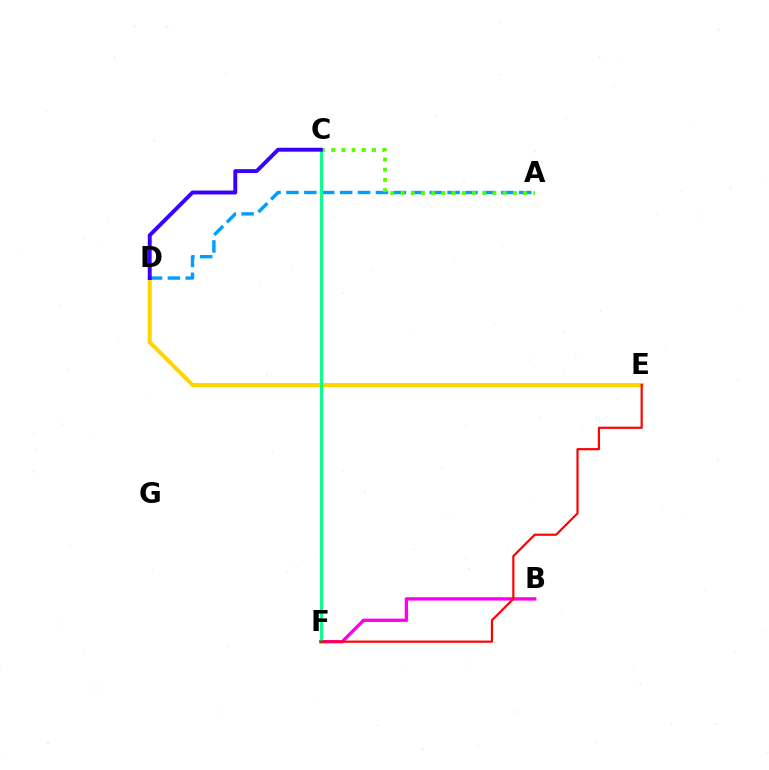{('D', 'E'): [{'color': '#ffd500', 'line_style': 'solid', 'thickness': 2.9}], ('A', 'D'): [{'color': '#009eff', 'line_style': 'dashed', 'thickness': 2.43}], ('A', 'C'): [{'color': '#4fff00', 'line_style': 'dotted', 'thickness': 2.78}], ('B', 'F'): [{'color': '#ff00ed', 'line_style': 'solid', 'thickness': 2.41}], ('C', 'F'): [{'color': '#00ff86', 'line_style': 'solid', 'thickness': 2.06}], ('E', 'F'): [{'color': '#ff0000', 'line_style': 'solid', 'thickness': 1.56}], ('C', 'D'): [{'color': '#3700ff', 'line_style': 'solid', 'thickness': 2.82}]}